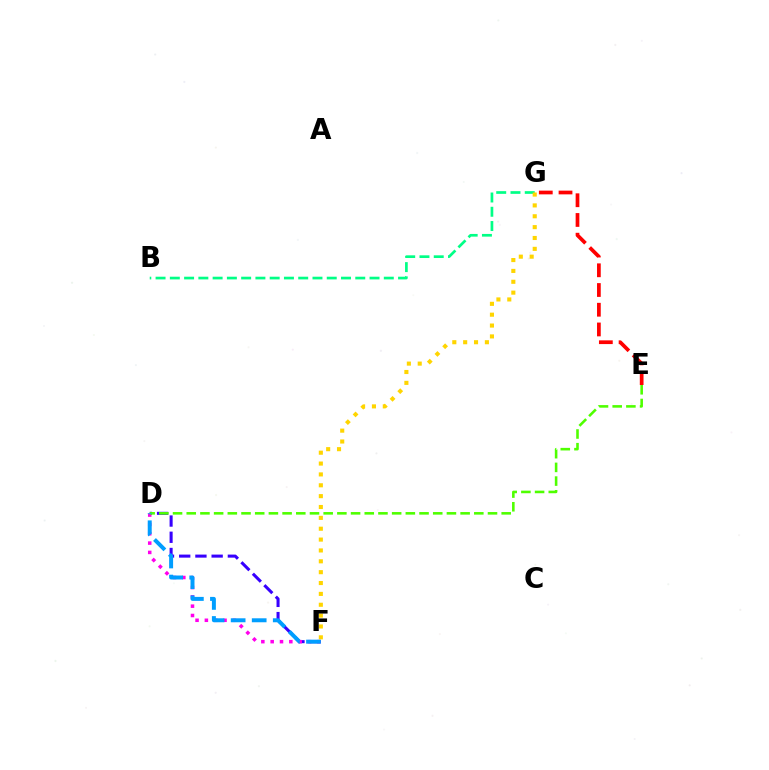{('B', 'G'): [{'color': '#00ff86', 'line_style': 'dashed', 'thickness': 1.94}], ('D', 'F'): [{'color': '#3700ff', 'line_style': 'dashed', 'thickness': 2.2}, {'color': '#ff00ed', 'line_style': 'dotted', 'thickness': 2.54}, {'color': '#009eff', 'line_style': 'dashed', 'thickness': 2.86}], ('D', 'E'): [{'color': '#4fff00', 'line_style': 'dashed', 'thickness': 1.86}], ('E', 'G'): [{'color': '#ff0000', 'line_style': 'dashed', 'thickness': 2.68}], ('F', 'G'): [{'color': '#ffd500', 'line_style': 'dotted', 'thickness': 2.95}]}